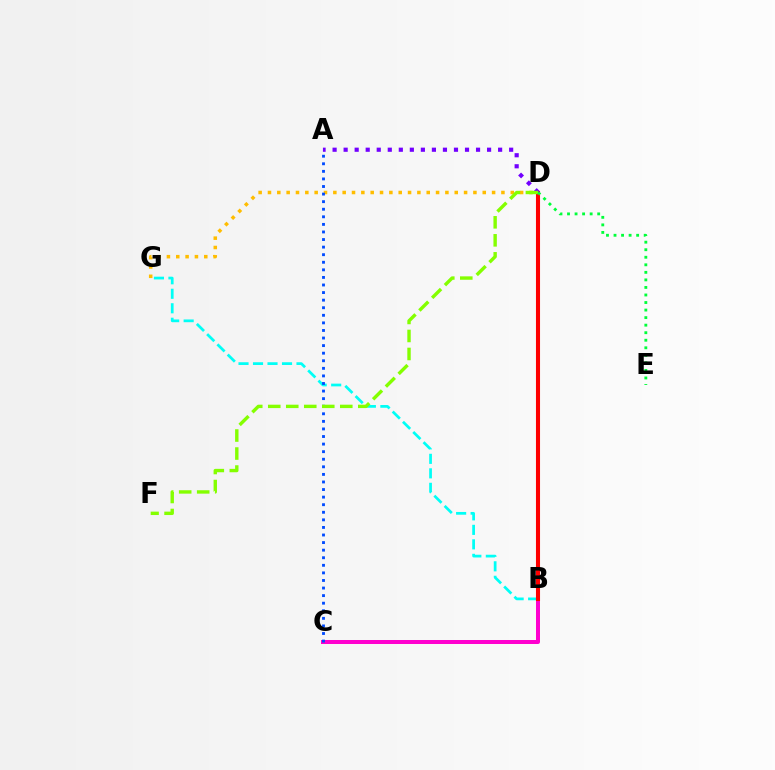{('B', 'C'): [{'color': '#ff00cf', 'line_style': 'solid', 'thickness': 2.88}], ('B', 'G'): [{'color': '#00fff6', 'line_style': 'dashed', 'thickness': 1.97}], ('B', 'D'): [{'color': '#ff0000', 'line_style': 'solid', 'thickness': 2.93}], ('A', 'D'): [{'color': '#7200ff', 'line_style': 'dotted', 'thickness': 3.0}], ('D', 'G'): [{'color': '#ffbd00', 'line_style': 'dotted', 'thickness': 2.54}], ('A', 'C'): [{'color': '#004bff', 'line_style': 'dotted', 'thickness': 2.06}], ('D', 'F'): [{'color': '#84ff00', 'line_style': 'dashed', 'thickness': 2.45}], ('D', 'E'): [{'color': '#00ff39', 'line_style': 'dotted', 'thickness': 2.05}]}